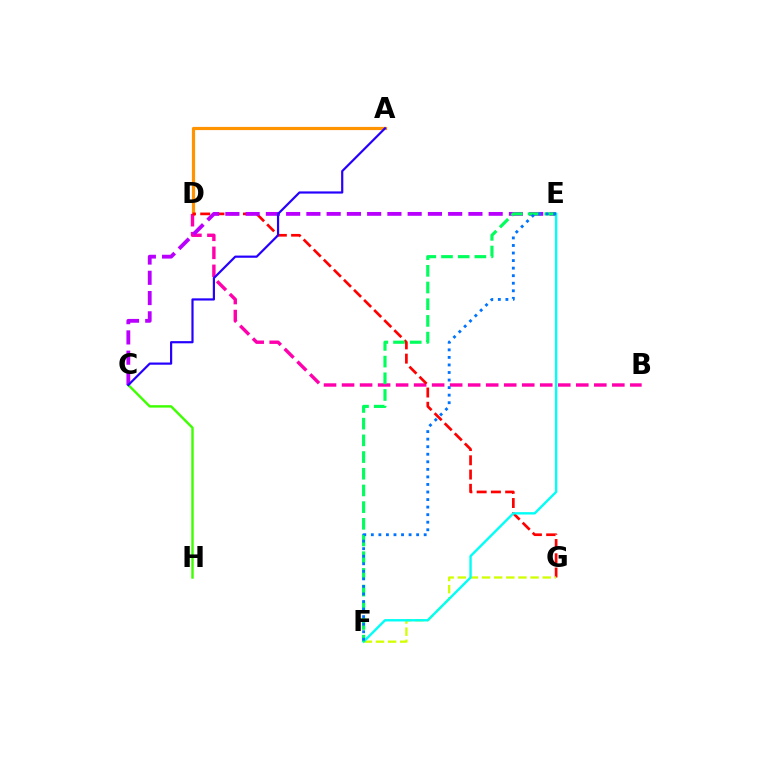{('A', 'D'): [{'color': '#ff9400', 'line_style': 'solid', 'thickness': 2.29}], ('B', 'D'): [{'color': '#ff00ac', 'line_style': 'dashed', 'thickness': 2.45}], ('C', 'H'): [{'color': '#3dff00', 'line_style': 'solid', 'thickness': 1.74}], ('D', 'G'): [{'color': '#ff0000', 'line_style': 'dashed', 'thickness': 1.94}], ('C', 'E'): [{'color': '#b900ff', 'line_style': 'dashed', 'thickness': 2.75}], ('F', 'G'): [{'color': '#d1ff00', 'line_style': 'dashed', 'thickness': 1.65}], ('A', 'C'): [{'color': '#2500ff', 'line_style': 'solid', 'thickness': 1.58}], ('E', 'F'): [{'color': '#00fff6', 'line_style': 'solid', 'thickness': 1.72}, {'color': '#00ff5c', 'line_style': 'dashed', 'thickness': 2.27}, {'color': '#0074ff', 'line_style': 'dotted', 'thickness': 2.05}]}